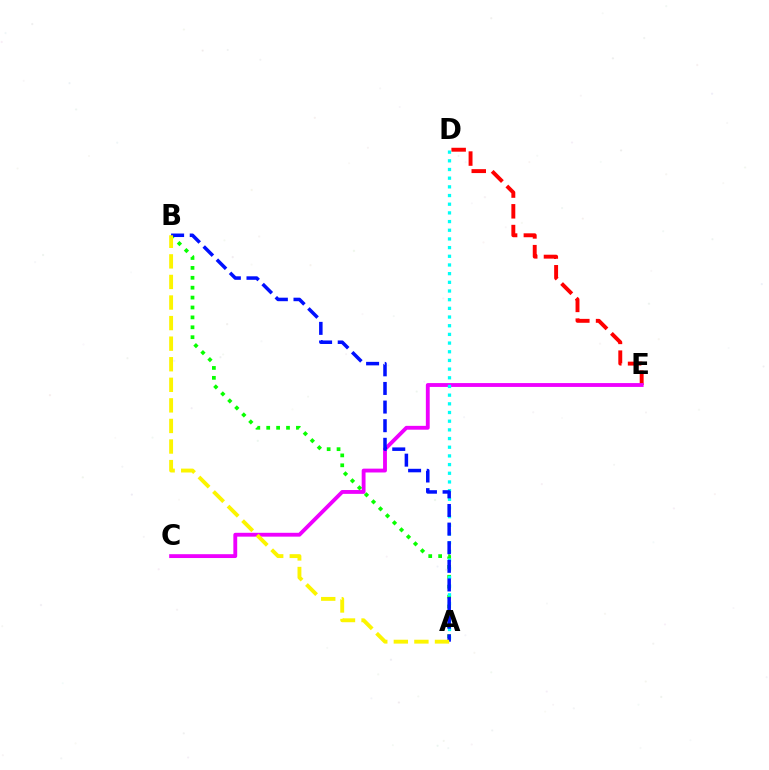{('D', 'E'): [{'color': '#ff0000', 'line_style': 'dashed', 'thickness': 2.82}], ('C', 'E'): [{'color': '#ee00ff', 'line_style': 'solid', 'thickness': 2.77}], ('A', 'B'): [{'color': '#08ff00', 'line_style': 'dotted', 'thickness': 2.69}, {'color': '#0010ff', 'line_style': 'dashed', 'thickness': 2.53}, {'color': '#fcf500', 'line_style': 'dashed', 'thickness': 2.79}], ('A', 'D'): [{'color': '#00fff6', 'line_style': 'dotted', 'thickness': 2.36}]}